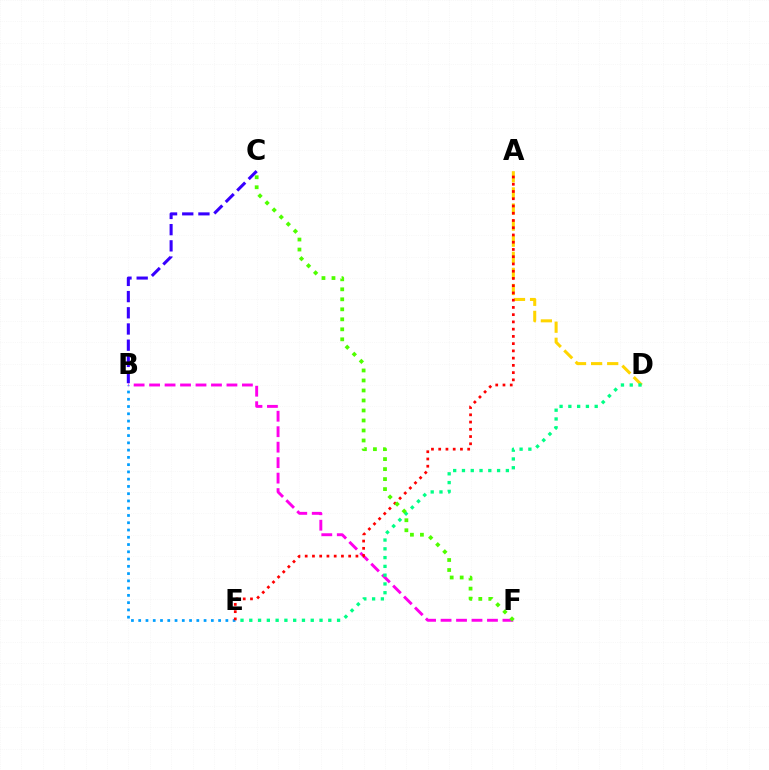{('A', 'D'): [{'color': '#ffd500', 'line_style': 'dashed', 'thickness': 2.19}], ('B', 'F'): [{'color': '#ff00ed', 'line_style': 'dashed', 'thickness': 2.1}], ('B', 'E'): [{'color': '#009eff', 'line_style': 'dotted', 'thickness': 1.97}], ('D', 'E'): [{'color': '#00ff86', 'line_style': 'dotted', 'thickness': 2.39}], ('A', 'E'): [{'color': '#ff0000', 'line_style': 'dotted', 'thickness': 1.97}], ('B', 'C'): [{'color': '#3700ff', 'line_style': 'dashed', 'thickness': 2.2}], ('C', 'F'): [{'color': '#4fff00', 'line_style': 'dotted', 'thickness': 2.72}]}